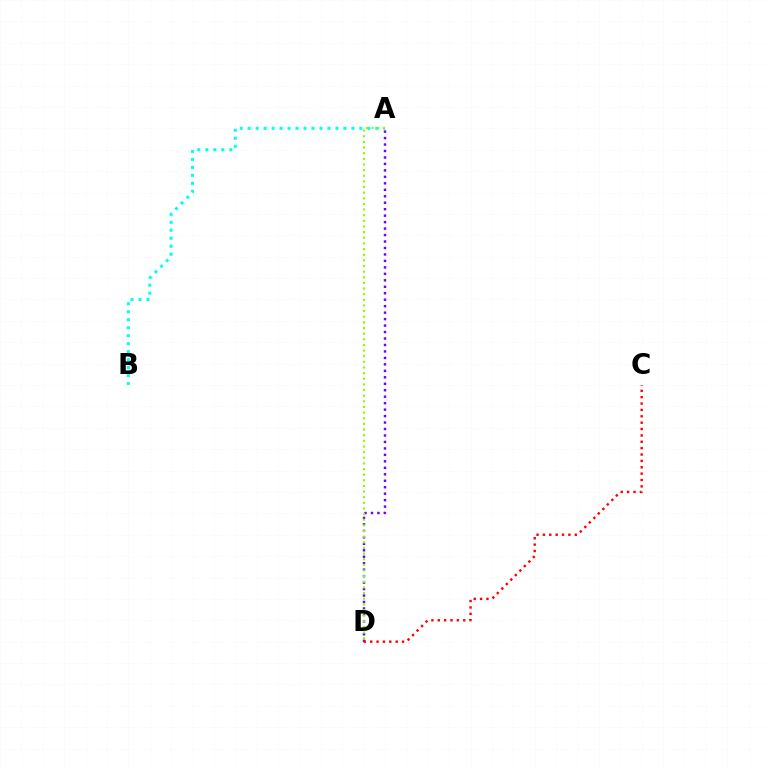{('A', 'D'): [{'color': '#7200ff', 'line_style': 'dotted', 'thickness': 1.76}, {'color': '#84ff00', 'line_style': 'dotted', 'thickness': 1.53}], ('C', 'D'): [{'color': '#ff0000', 'line_style': 'dotted', 'thickness': 1.73}], ('A', 'B'): [{'color': '#00fff6', 'line_style': 'dotted', 'thickness': 2.17}]}